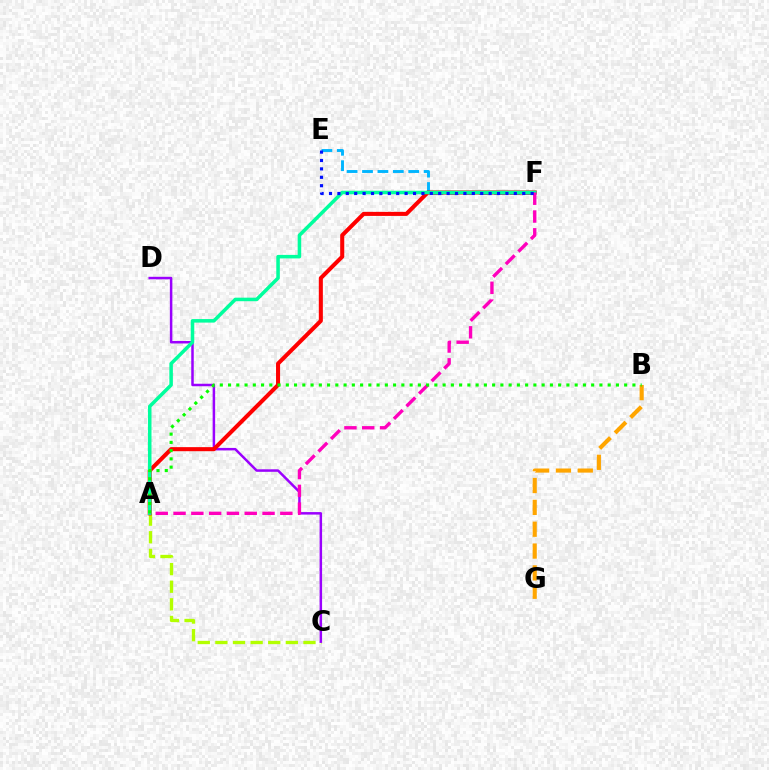{('A', 'C'): [{'color': '#b3ff00', 'line_style': 'dashed', 'thickness': 2.39}], ('C', 'D'): [{'color': '#9b00ff', 'line_style': 'solid', 'thickness': 1.8}], ('E', 'F'): [{'color': '#00b5ff', 'line_style': 'dashed', 'thickness': 2.09}, {'color': '#0010ff', 'line_style': 'dotted', 'thickness': 2.28}], ('A', 'F'): [{'color': '#ff0000', 'line_style': 'solid', 'thickness': 2.92}, {'color': '#00ff9d', 'line_style': 'solid', 'thickness': 2.54}, {'color': '#ff00bd', 'line_style': 'dashed', 'thickness': 2.42}], ('B', 'G'): [{'color': '#ffa500', 'line_style': 'dashed', 'thickness': 2.97}], ('A', 'B'): [{'color': '#08ff00', 'line_style': 'dotted', 'thickness': 2.24}]}